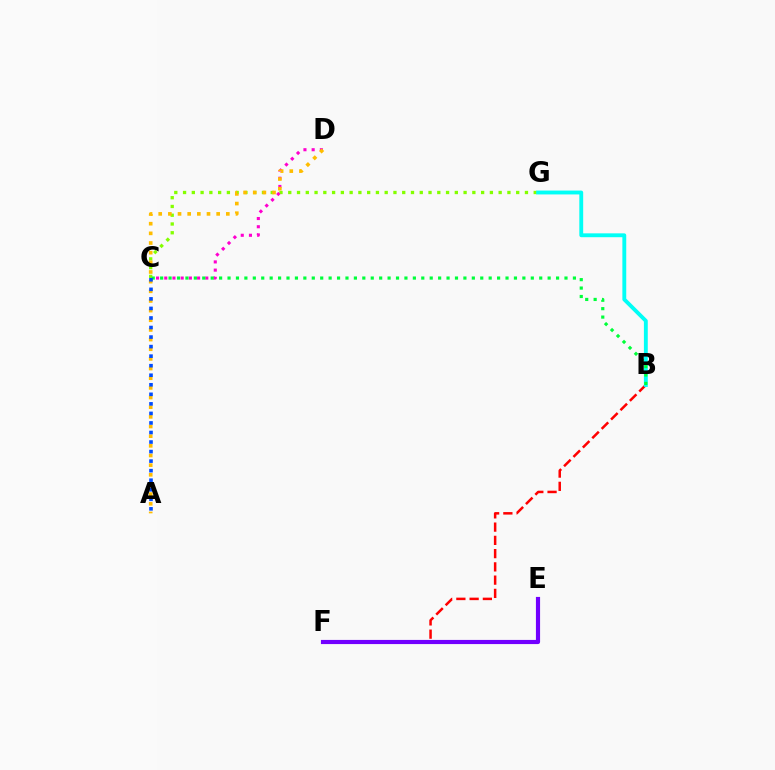{('B', 'F'): [{'color': '#ff0000', 'line_style': 'dashed', 'thickness': 1.8}], ('C', 'G'): [{'color': '#84ff00', 'line_style': 'dotted', 'thickness': 2.38}], ('C', 'D'): [{'color': '#ff00cf', 'line_style': 'dotted', 'thickness': 2.23}], ('B', 'G'): [{'color': '#00fff6', 'line_style': 'solid', 'thickness': 2.78}], ('A', 'D'): [{'color': '#ffbd00', 'line_style': 'dotted', 'thickness': 2.62}], ('B', 'C'): [{'color': '#00ff39', 'line_style': 'dotted', 'thickness': 2.29}], ('A', 'C'): [{'color': '#004bff', 'line_style': 'dotted', 'thickness': 2.59}], ('E', 'F'): [{'color': '#7200ff', 'line_style': 'solid', 'thickness': 2.99}]}